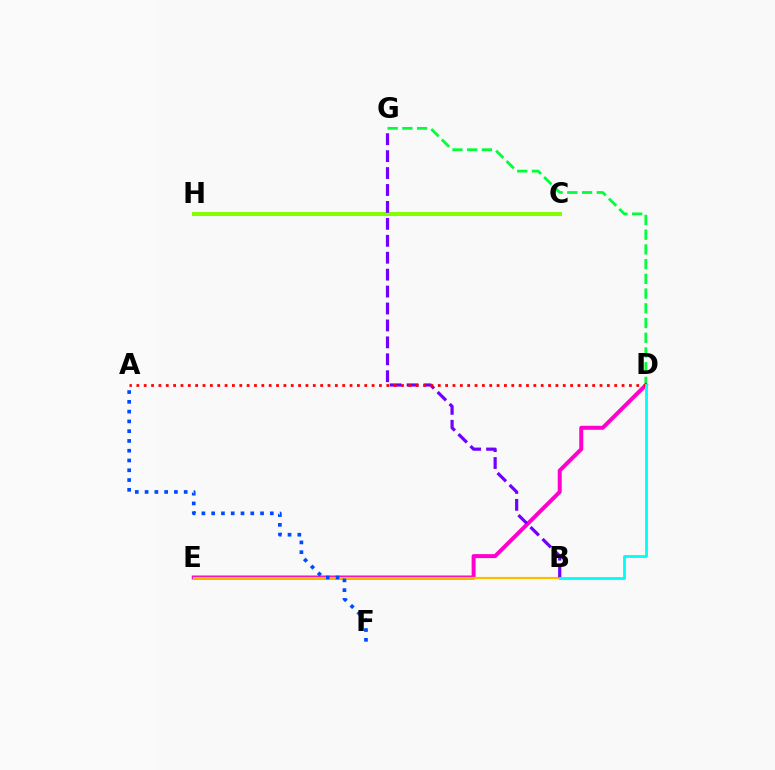{('D', 'G'): [{'color': '#00ff39', 'line_style': 'dashed', 'thickness': 2.0}], ('D', 'E'): [{'color': '#ff00cf', 'line_style': 'solid', 'thickness': 2.87}], ('B', 'E'): [{'color': '#ffbd00', 'line_style': 'solid', 'thickness': 1.6}], ('C', 'H'): [{'color': '#84ff00', 'line_style': 'solid', 'thickness': 2.86}], ('B', 'G'): [{'color': '#7200ff', 'line_style': 'dashed', 'thickness': 2.3}], ('A', 'D'): [{'color': '#ff0000', 'line_style': 'dotted', 'thickness': 2.0}], ('A', 'F'): [{'color': '#004bff', 'line_style': 'dotted', 'thickness': 2.66}], ('B', 'D'): [{'color': '#00fff6', 'line_style': 'solid', 'thickness': 2.05}]}